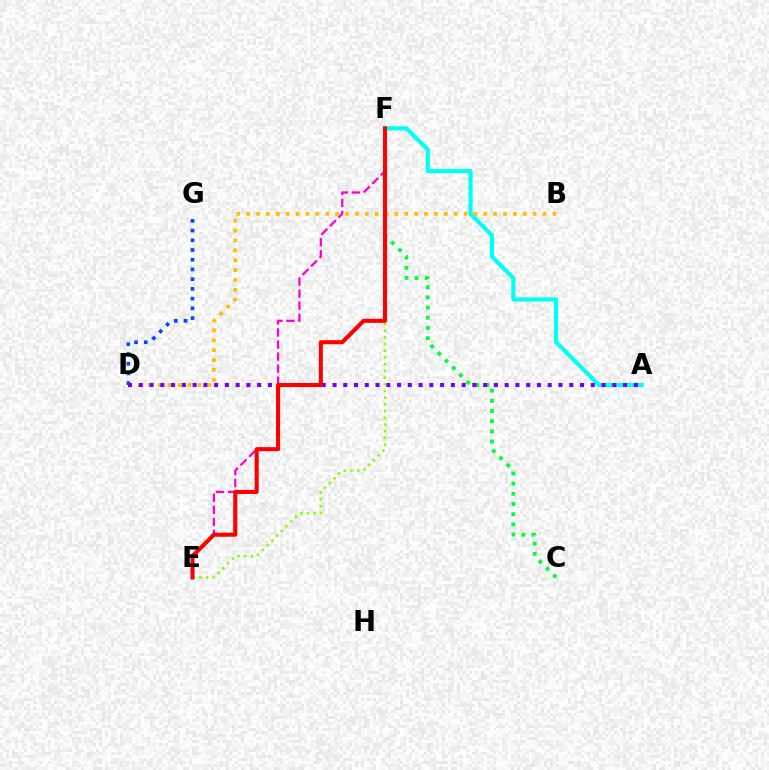{('A', 'F'): [{'color': '#00fff6', 'line_style': 'solid', 'thickness': 2.96}], ('E', 'F'): [{'color': '#ff00cf', 'line_style': 'dashed', 'thickness': 1.64}, {'color': '#84ff00', 'line_style': 'dotted', 'thickness': 1.82}, {'color': '#ff0000', 'line_style': 'solid', 'thickness': 2.93}], ('B', 'D'): [{'color': '#ffbd00', 'line_style': 'dotted', 'thickness': 2.68}], ('C', 'F'): [{'color': '#00ff39', 'line_style': 'dotted', 'thickness': 2.77}], ('D', 'G'): [{'color': '#004bff', 'line_style': 'dotted', 'thickness': 2.64}], ('A', 'D'): [{'color': '#7200ff', 'line_style': 'dotted', 'thickness': 2.92}]}